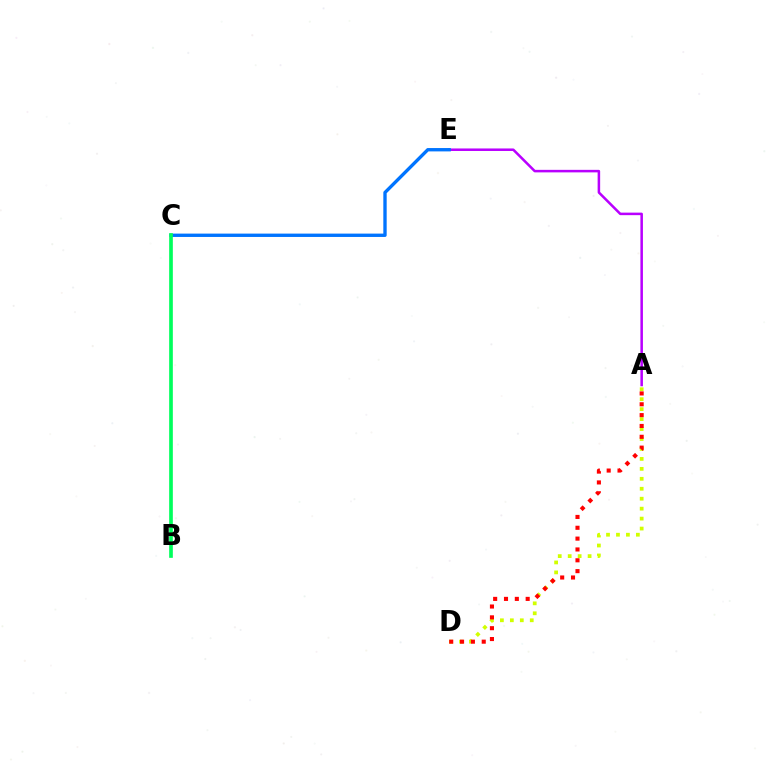{('A', 'D'): [{'color': '#d1ff00', 'line_style': 'dotted', 'thickness': 2.7}, {'color': '#ff0000', 'line_style': 'dotted', 'thickness': 2.95}], ('A', 'E'): [{'color': '#b900ff', 'line_style': 'solid', 'thickness': 1.82}], ('C', 'E'): [{'color': '#0074ff', 'line_style': 'solid', 'thickness': 2.41}], ('B', 'C'): [{'color': '#00ff5c', 'line_style': 'solid', 'thickness': 2.64}]}